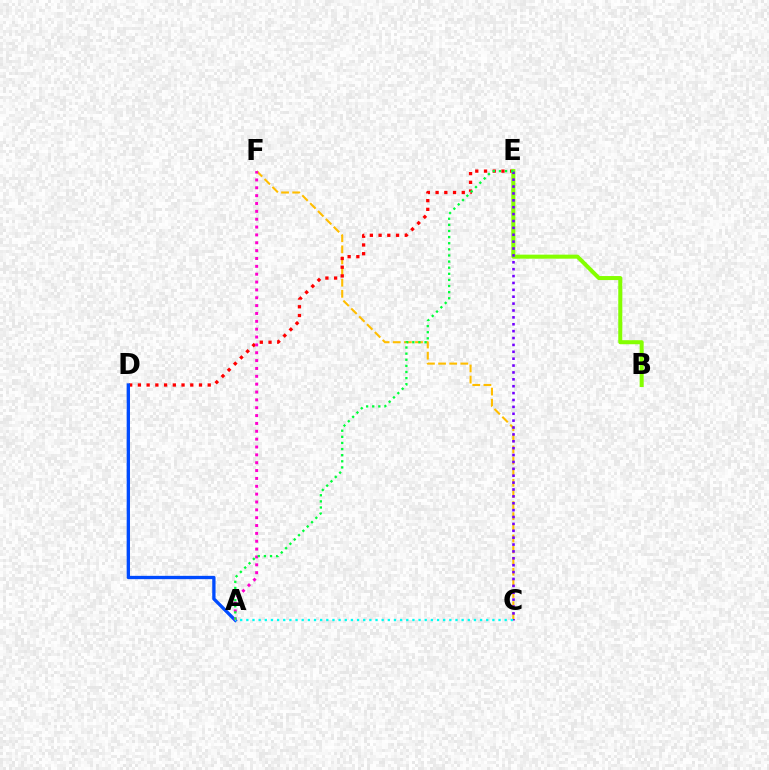{('C', 'F'): [{'color': '#ffbd00', 'line_style': 'dashed', 'thickness': 1.51}], ('D', 'E'): [{'color': '#ff0000', 'line_style': 'dotted', 'thickness': 2.37}], ('B', 'E'): [{'color': '#84ff00', 'line_style': 'solid', 'thickness': 2.9}], ('A', 'D'): [{'color': '#004bff', 'line_style': 'solid', 'thickness': 2.38}], ('C', 'E'): [{'color': '#7200ff', 'line_style': 'dotted', 'thickness': 1.87}], ('A', 'F'): [{'color': '#ff00cf', 'line_style': 'dotted', 'thickness': 2.13}], ('A', 'C'): [{'color': '#00fff6', 'line_style': 'dotted', 'thickness': 1.67}], ('A', 'E'): [{'color': '#00ff39', 'line_style': 'dotted', 'thickness': 1.66}]}